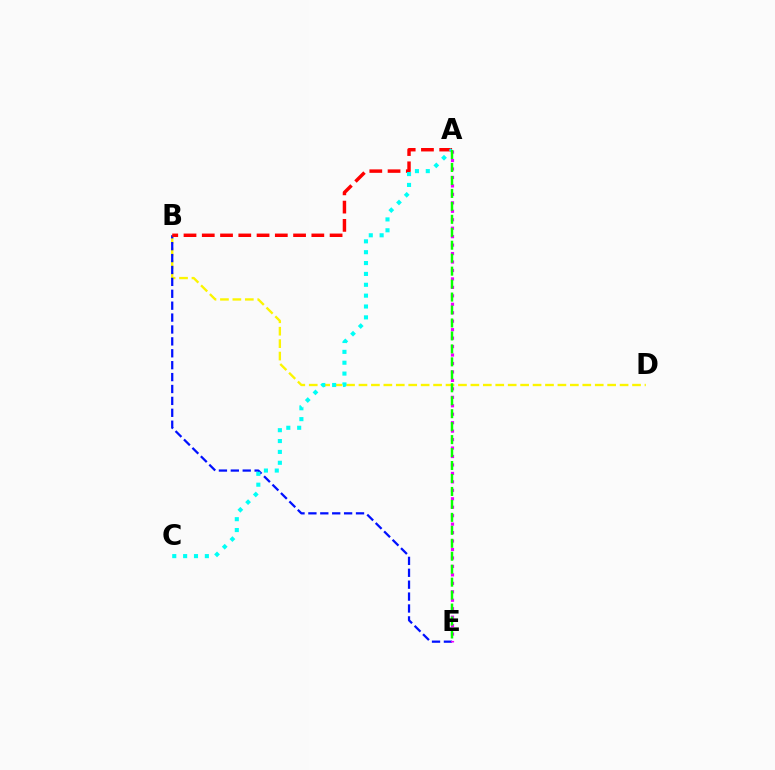{('B', 'D'): [{'color': '#fcf500', 'line_style': 'dashed', 'thickness': 1.69}], ('B', 'E'): [{'color': '#0010ff', 'line_style': 'dashed', 'thickness': 1.62}], ('A', 'B'): [{'color': '#ff0000', 'line_style': 'dashed', 'thickness': 2.48}], ('A', 'C'): [{'color': '#00fff6', 'line_style': 'dotted', 'thickness': 2.95}], ('A', 'E'): [{'color': '#ee00ff', 'line_style': 'dotted', 'thickness': 2.3}, {'color': '#08ff00', 'line_style': 'dashed', 'thickness': 1.76}]}